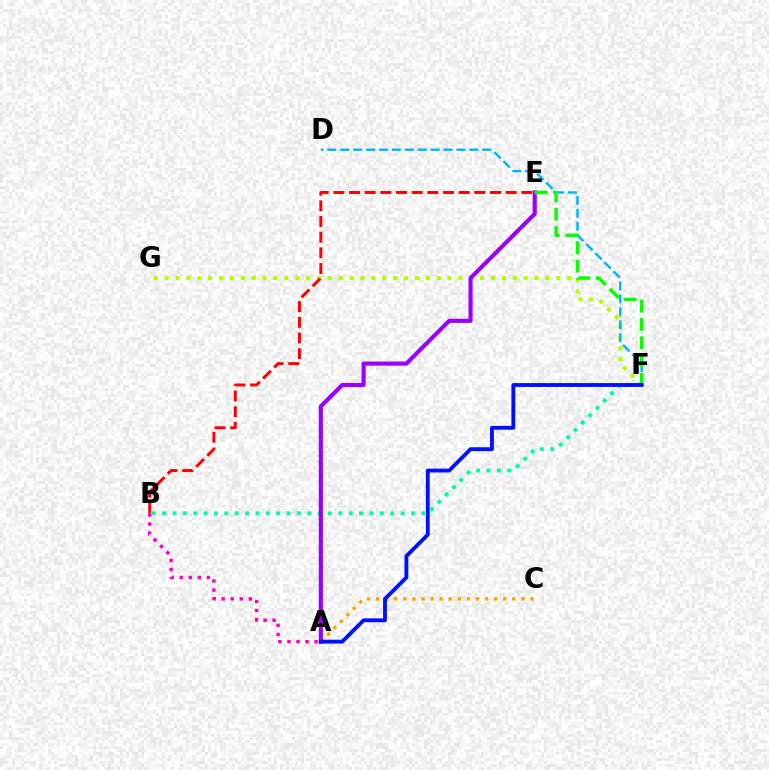{('B', 'F'): [{'color': '#00ff9d', 'line_style': 'dotted', 'thickness': 2.82}], ('A', 'C'): [{'color': '#ffa500', 'line_style': 'dotted', 'thickness': 2.47}], ('A', 'B'): [{'color': '#ff00bd', 'line_style': 'dotted', 'thickness': 2.46}], ('F', 'G'): [{'color': '#b3ff00', 'line_style': 'dotted', 'thickness': 2.96}], ('B', 'E'): [{'color': '#ff0000', 'line_style': 'dashed', 'thickness': 2.13}], ('A', 'E'): [{'color': '#9b00ff', 'line_style': 'solid', 'thickness': 2.97}], ('D', 'F'): [{'color': '#00b5ff', 'line_style': 'dashed', 'thickness': 1.76}], ('E', 'F'): [{'color': '#08ff00', 'line_style': 'dashed', 'thickness': 2.49}], ('A', 'F'): [{'color': '#0010ff', 'line_style': 'solid', 'thickness': 2.77}]}